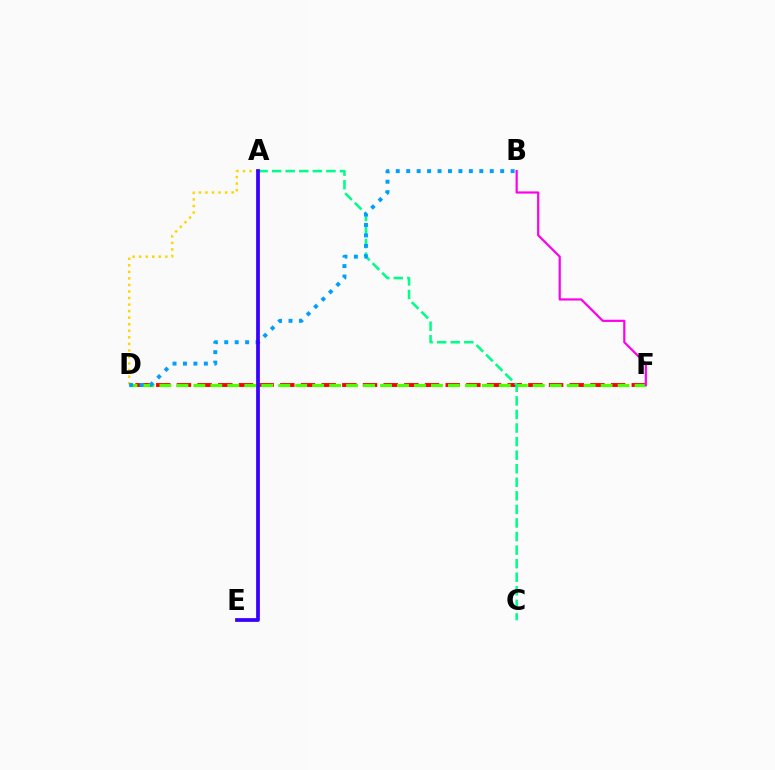{('D', 'F'): [{'color': '#ff0000', 'line_style': 'dashed', 'thickness': 2.81}, {'color': '#4fff00', 'line_style': 'dashed', 'thickness': 2.31}], ('A', 'C'): [{'color': '#00ff86', 'line_style': 'dashed', 'thickness': 1.84}], ('B', 'F'): [{'color': '#ff00ed', 'line_style': 'solid', 'thickness': 1.58}], ('A', 'D'): [{'color': '#ffd500', 'line_style': 'dotted', 'thickness': 1.78}], ('B', 'D'): [{'color': '#009eff', 'line_style': 'dotted', 'thickness': 2.84}], ('A', 'E'): [{'color': '#3700ff', 'line_style': 'solid', 'thickness': 2.69}]}